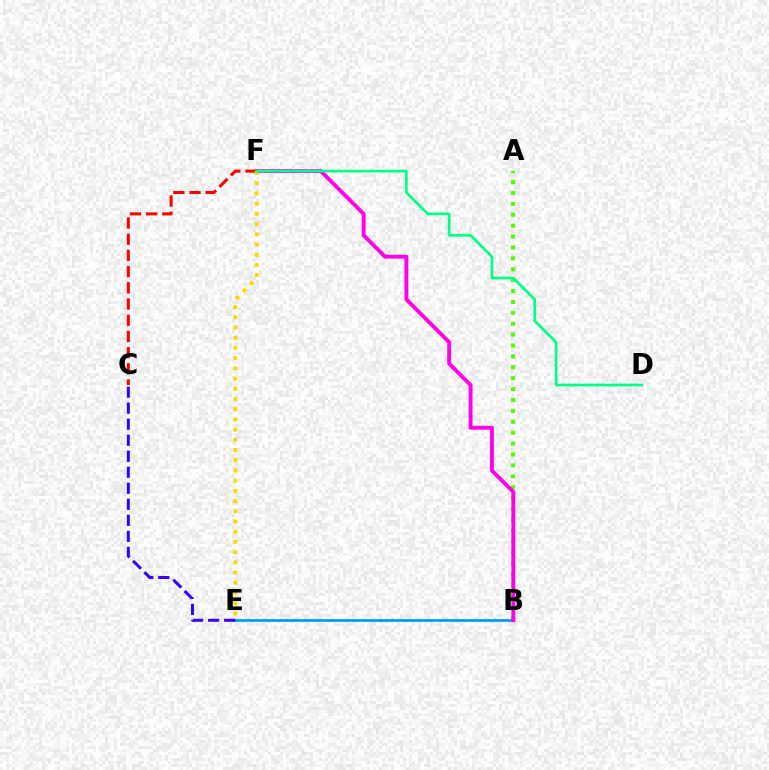{('A', 'B'): [{'color': '#4fff00', 'line_style': 'dotted', 'thickness': 2.96}], ('B', 'E'): [{'color': '#009eff', 'line_style': 'solid', 'thickness': 1.99}], ('B', 'F'): [{'color': '#ff00ed', 'line_style': 'solid', 'thickness': 2.8}], ('C', 'F'): [{'color': '#ff0000', 'line_style': 'dashed', 'thickness': 2.2}], ('C', 'E'): [{'color': '#3700ff', 'line_style': 'dashed', 'thickness': 2.18}], ('E', 'F'): [{'color': '#ffd500', 'line_style': 'dotted', 'thickness': 2.77}], ('D', 'F'): [{'color': '#00ff86', 'line_style': 'solid', 'thickness': 1.92}]}